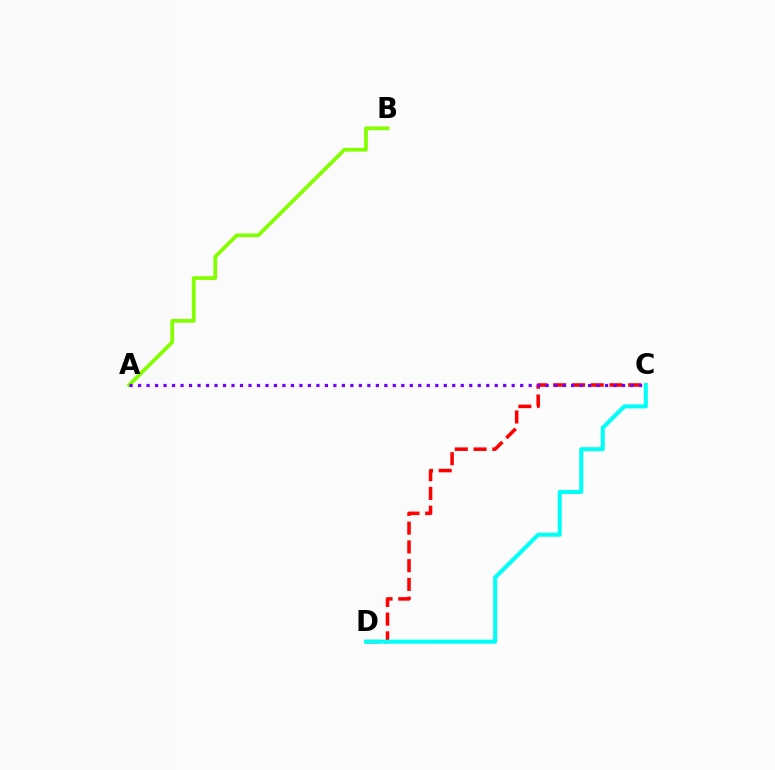{('C', 'D'): [{'color': '#ff0000', 'line_style': 'dashed', 'thickness': 2.55}, {'color': '#00fff6', 'line_style': 'solid', 'thickness': 2.89}], ('A', 'B'): [{'color': '#84ff00', 'line_style': 'solid', 'thickness': 2.69}], ('A', 'C'): [{'color': '#7200ff', 'line_style': 'dotted', 'thickness': 2.31}]}